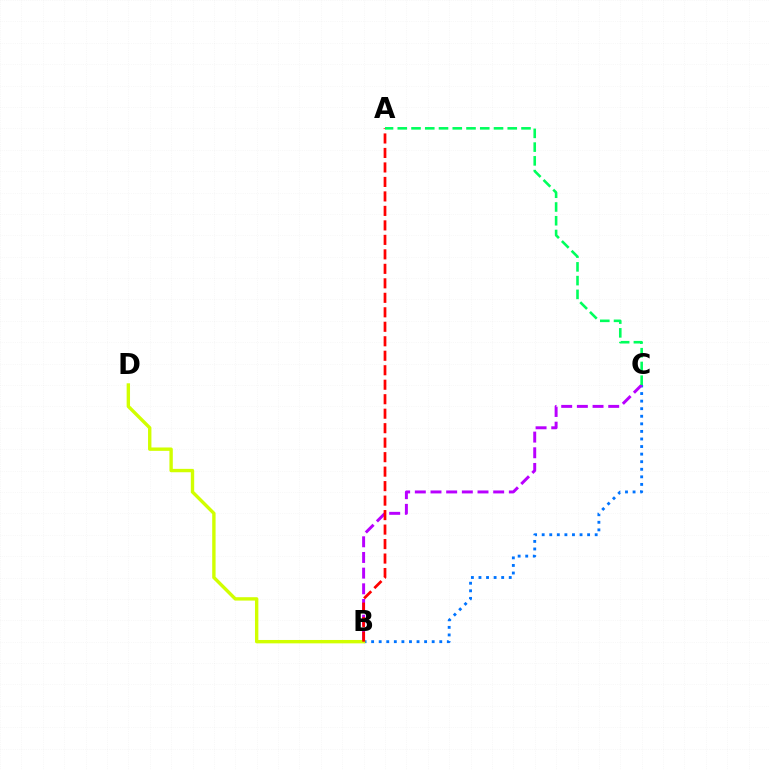{('B', 'C'): [{'color': '#0074ff', 'line_style': 'dotted', 'thickness': 2.06}, {'color': '#b900ff', 'line_style': 'dashed', 'thickness': 2.13}], ('B', 'D'): [{'color': '#d1ff00', 'line_style': 'solid', 'thickness': 2.43}], ('A', 'B'): [{'color': '#ff0000', 'line_style': 'dashed', 'thickness': 1.97}], ('A', 'C'): [{'color': '#00ff5c', 'line_style': 'dashed', 'thickness': 1.87}]}